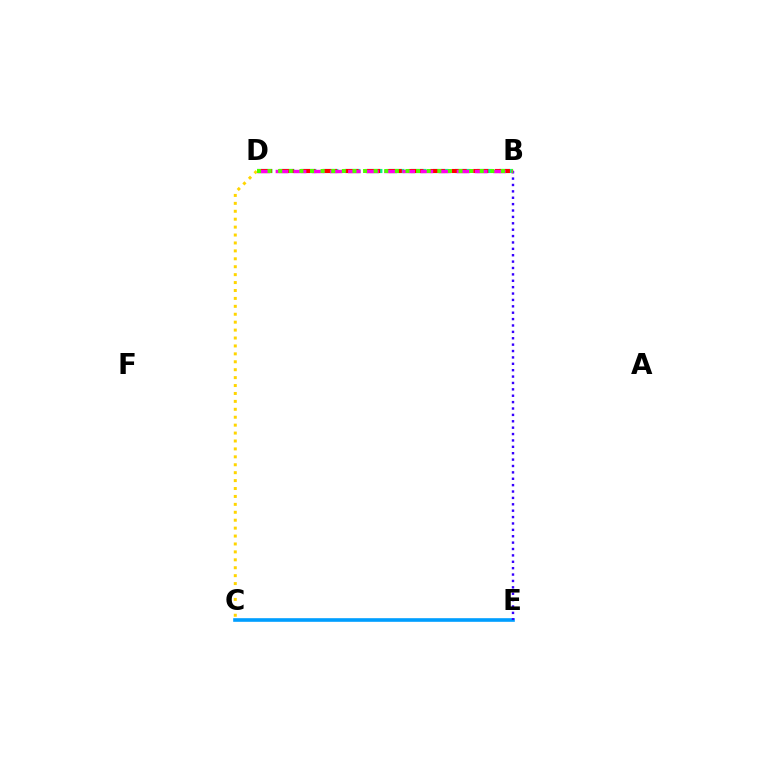{('C', 'D'): [{'color': '#ffd500', 'line_style': 'dotted', 'thickness': 2.15}], ('B', 'D'): [{'color': '#00ff86', 'line_style': 'dashed', 'thickness': 2.99}, {'color': '#ff0000', 'line_style': 'dashed', 'thickness': 2.94}, {'color': '#ff00ed', 'line_style': 'dashed', 'thickness': 2.46}, {'color': '#4fff00', 'line_style': 'dotted', 'thickness': 2.88}], ('C', 'E'): [{'color': '#009eff', 'line_style': 'solid', 'thickness': 2.61}], ('B', 'E'): [{'color': '#3700ff', 'line_style': 'dotted', 'thickness': 1.74}]}